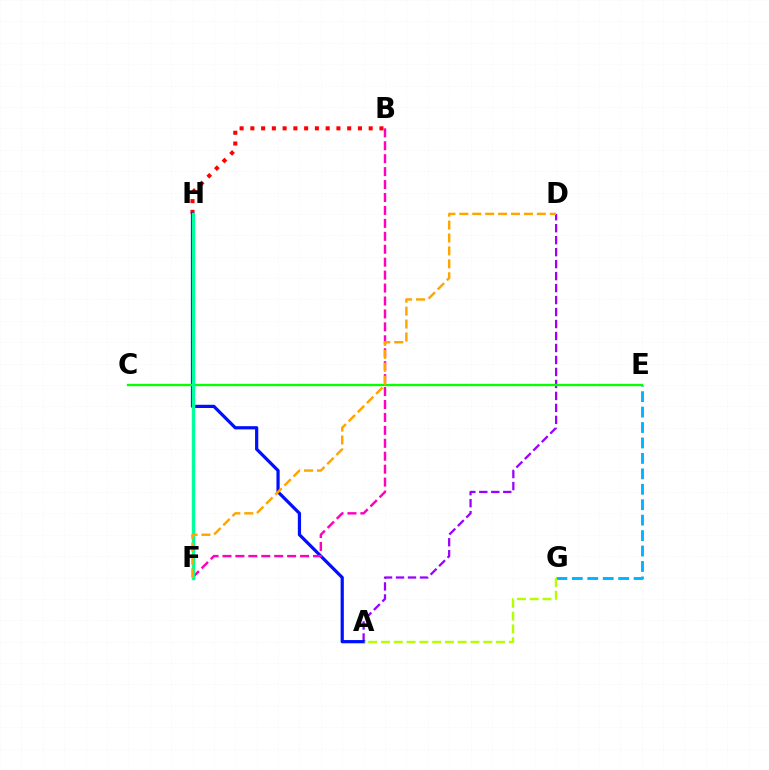{('B', 'H'): [{'color': '#ff0000', 'line_style': 'dotted', 'thickness': 2.92}], ('E', 'G'): [{'color': '#00b5ff', 'line_style': 'dashed', 'thickness': 2.1}], ('A', 'D'): [{'color': '#9b00ff', 'line_style': 'dashed', 'thickness': 1.63}], ('A', 'H'): [{'color': '#0010ff', 'line_style': 'solid', 'thickness': 2.32}], ('C', 'E'): [{'color': '#08ff00', 'line_style': 'solid', 'thickness': 1.68}], ('A', 'G'): [{'color': '#b3ff00', 'line_style': 'dashed', 'thickness': 1.74}], ('B', 'F'): [{'color': '#ff00bd', 'line_style': 'dashed', 'thickness': 1.76}], ('F', 'H'): [{'color': '#00ff9d', 'line_style': 'solid', 'thickness': 2.45}], ('D', 'F'): [{'color': '#ffa500', 'line_style': 'dashed', 'thickness': 1.76}]}